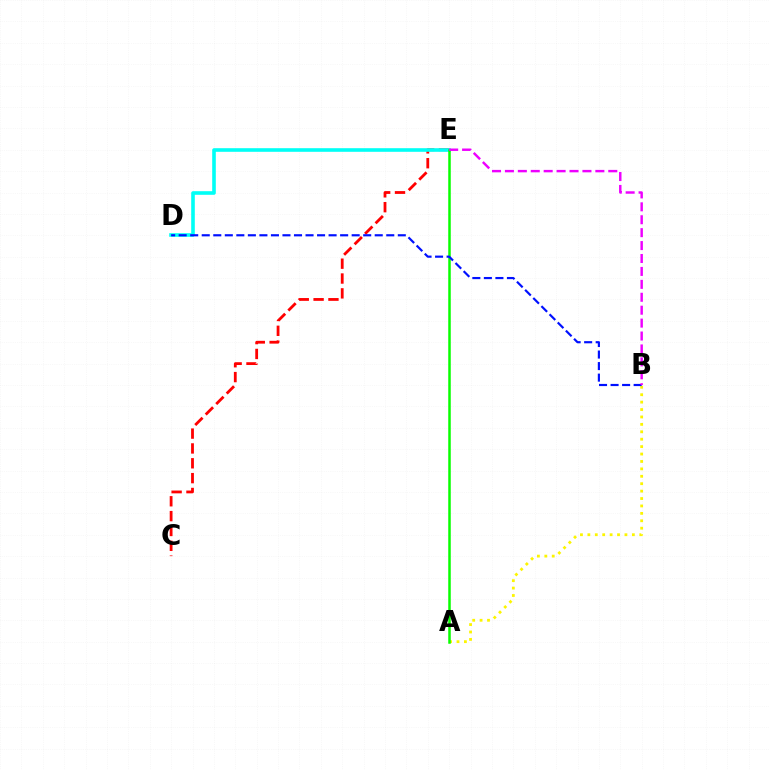{('C', 'E'): [{'color': '#ff0000', 'line_style': 'dashed', 'thickness': 2.02}], ('A', 'B'): [{'color': '#fcf500', 'line_style': 'dotted', 'thickness': 2.01}], ('D', 'E'): [{'color': '#00fff6', 'line_style': 'solid', 'thickness': 2.6}], ('A', 'E'): [{'color': '#08ff00', 'line_style': 'solid', 'thickness': 1.81}], ('B', 'D'): [{'color': '#0010ff', 'line_style': 'dashed', 'thickness': 1.57}], ('B', 'E'): [{'color': '#ee00ff', 'line_style': 'dashed', 'thickness': 1.76}]}